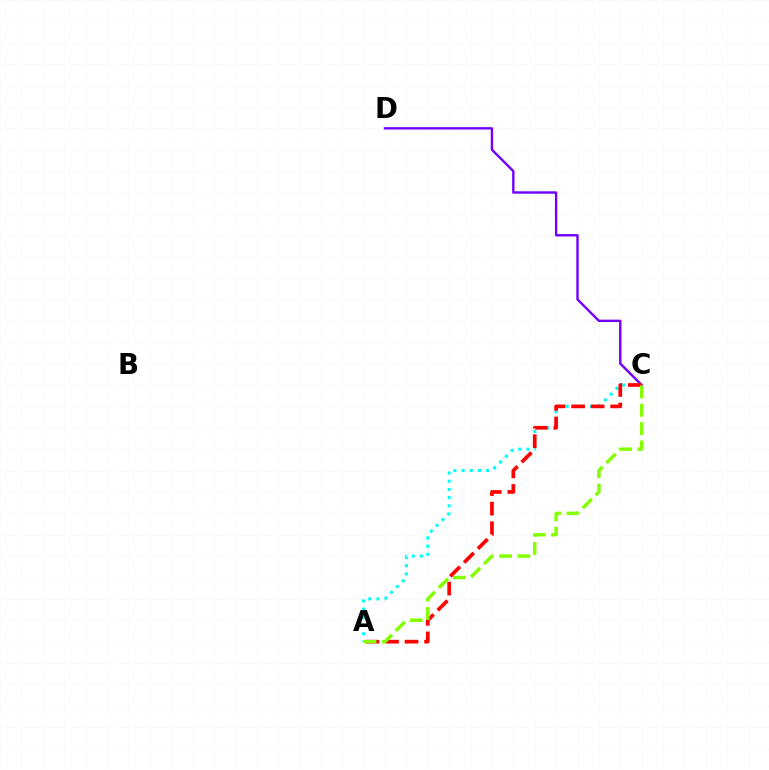{('C', 'D'): [{'color': '#7200ff', 'line_style': 'solid', 'thickness': 1.72}], ('A', 'C'): [{'color': '#00fff6', 'line_style': 'dotted', 'thickness': 2.23}, {'color': '#ff0000', 'line_style': 'dashed', 'thickness': 2.65}, {'color': '#84ff00', 'line_style': 'dashed', 'thickness': 2.49}]}